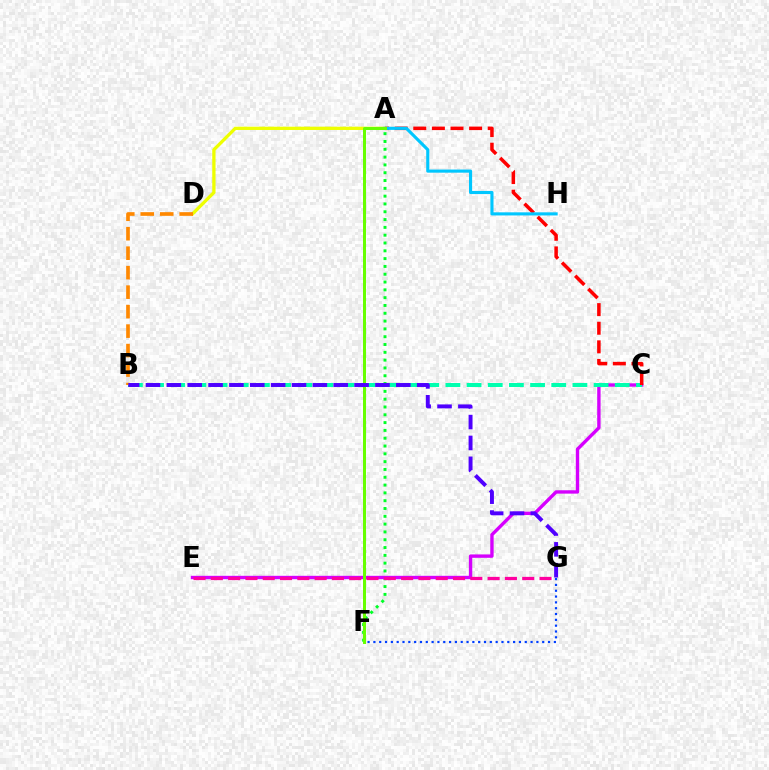{('A', 'F'): [{'color': '#00ff27', 'line_style': 'dotted', 'thickness': 2.12}, {'color': '#66ff00', 'line_style': 'solid', 'thickness': 2.15}], ('C', 'E'): [{'color': '#d600ff', 'line_style': 'solid', 'thickness': 2.43}], ('B', 'C'): [{'color': '#00ffaf', 'line_style': 'dashed', 'thickness': 2.88}], ('A', 'C'): [{'color': '#ff0000', 'line_style': 'dashed', 'thickness': 2.53}], ('A', 'D'): [{'color': '#eeff00', 'line_style': 'solid', 'thickness': 2.36}], ('A', 'H'): [{'color': '#00c7ff', 'line_style': 'solid', 'thickness': 2.25}], ('B', 'D'): [{'color': '#ff8800', 'line_style': 'dashed', 'thickness': 2.65}], ('E', 'G'): [{'color': '#ff00a0', 'line_style': 'dashed', 'thickness': 2.35}], ('F', 'G'): [{'color': '#003fff', 'line_style': 'dotted', 'thickness': 1.58}], ('B', 'G'): [{'color': '#4f00ff', 'line_style': 'dashed', 'thickness': 2.83}]}